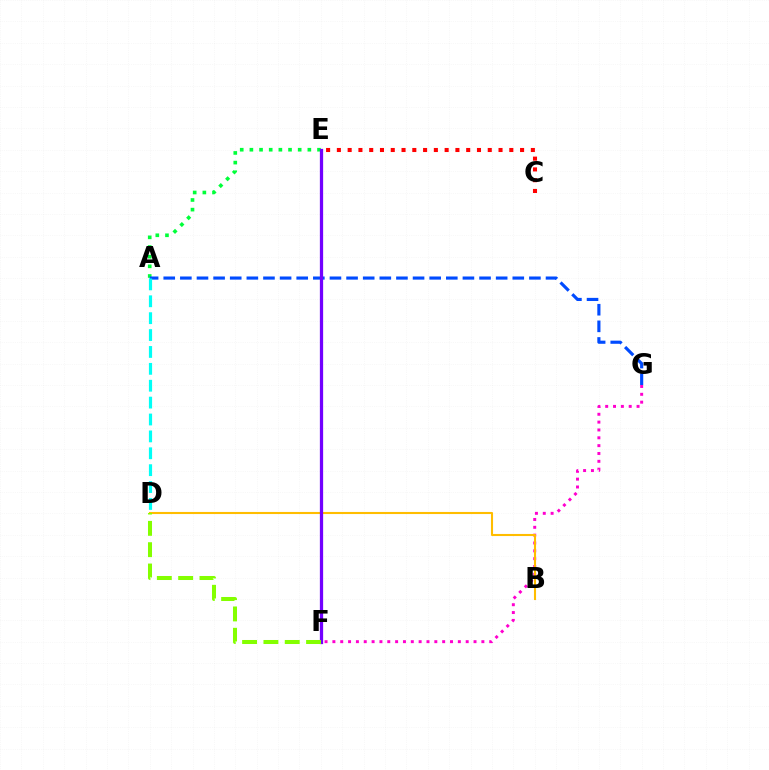{('A', 'E'): [{'color': '#00ff39', 'line_style': 'dotted', 'thickness': 2.62}], ('F', 'G'): [{'color': '#ff00cf', 'line_style': 'dotted', 'thickness': 2.13}], ('A', 'G'): [{'color': '#004bff', 'line_style': 'dashed', 'thickness': 2.26}], ('C', 'E'): [{'color': '#ff0000', 'line_style': 'dotted', 'thickness': 2.93}], ('A', 'D'): [{'color': '#00fff6', 'line_style': 'dashed', 'thickness': 2.29}], ('B', 'D'): [{'color': '#ffbd00', 'line_style': 'solid', 'thickness': 1.51}], ('E', 'F'): [{'color': '#7200ff', 'line_style': 'solid', 'thickness': 2.35}], ('D', 'F'): [{'color': '#84ff00', 'line_style': 'dashed', 'thickness': 2.9}]}